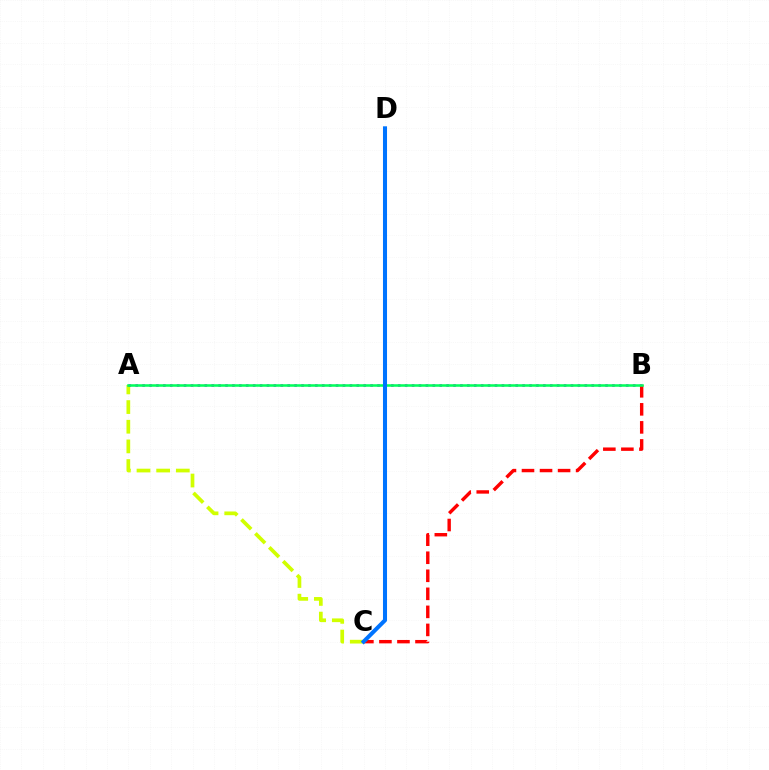{('A', 'C'): [{'color': '#d1ff00', 'line_style': 'dashed', 'thickness': 2.67}], ('A', 'B'): [{'color': '#b900ff', 'line_style': 'dotted', 'thickness': 1.88}, {'color': '#00ff5c', 'line_style': 'solid', 'thickness': 1.84}], ('B', 'C'): [{'color': '#ff0000', 'line_style': 'dashed', 'thickness': 2.45}], ('C', 'D'): [{'color': '#0074ff', 'line_style': 'solid', 'thickness': 2.91}]}